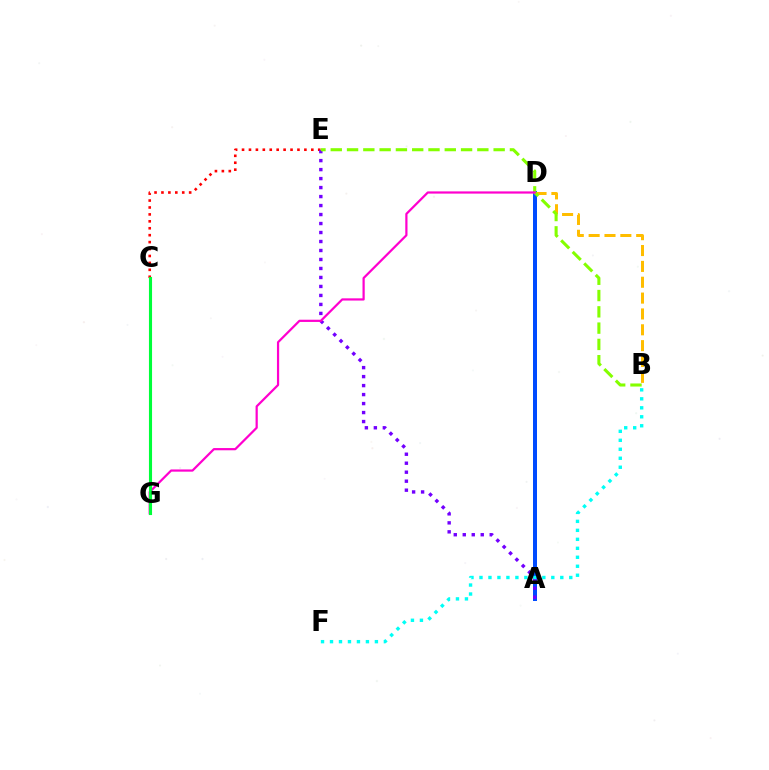{('C', 'E'): [{'color': '#ff0000', 'line_style': 'dotted', 'thickness': 1.88}], ('A', 'D'): [{'color': '#004bff', 'line_style': 'solid', 'thickness': 2.87}], ('B', 'D'): [{'color': '#ffbd00', 'line_style': 'dashed', 'thickness': 2.15}], ('A', 'E'): [{'color': '#7200ff', 'line_style': 'dotted', 'thickness': 2.44}], ('B', 'E'): [{'color': '#84ff00', 'line_style': 'dashed', 'thickness': 2.21}], ('B', 'F'): [{'color': '#00fff6', 'line_style': 'dotted', 'thickness': 2.44}], ('D', 'G'): [{'color': '#ff00cf', 'line_style': 'solid', 'thickness': 1.6}], ('C', 'G'): [{'color': '#00ff39', 'line_style': 'solid', 'thickness': 2.23}]}